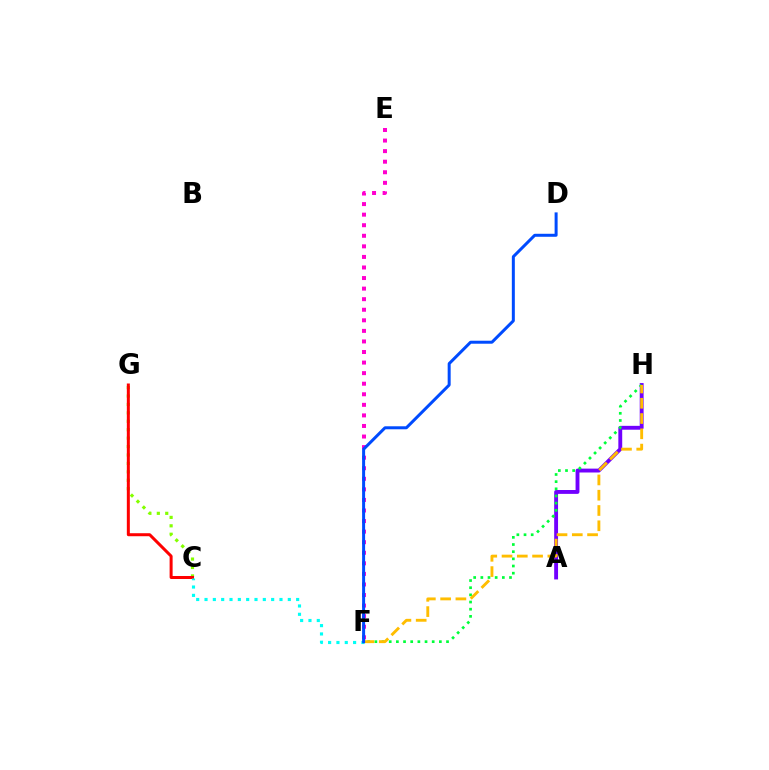{('E', 'F'): [{'color': '#ff00cf', 'line_style': 'dotted', 'thickness': 2.87}], ('A', 'H'): [{'color': '#7200ff', 'line_style': 'solid', 'thickness': 2.79}], ('C', 'G'): [{'color': '#84ff00', 'line_style': 'dotted', 'thickness': 2.29}, {'color': '#ff0000', 'line_style': 'solid', 'thickness': 2.16}], ('C', 'F'): [{'color': '#00fff6', 'line_style': 'dotted', 'thickness': 2.26}], ('F', 'H'): [{'color': '#00ff39', 'line_style': 'dotted', 'thickness': 1.95}, {'color': '#ffbd00', 'line_style': 'dashed', 'thickness': 2.08}], ('D', 'F'): [{'color': '#004bff', 'line_style': 'solid', 'thickness': 2.16}]}